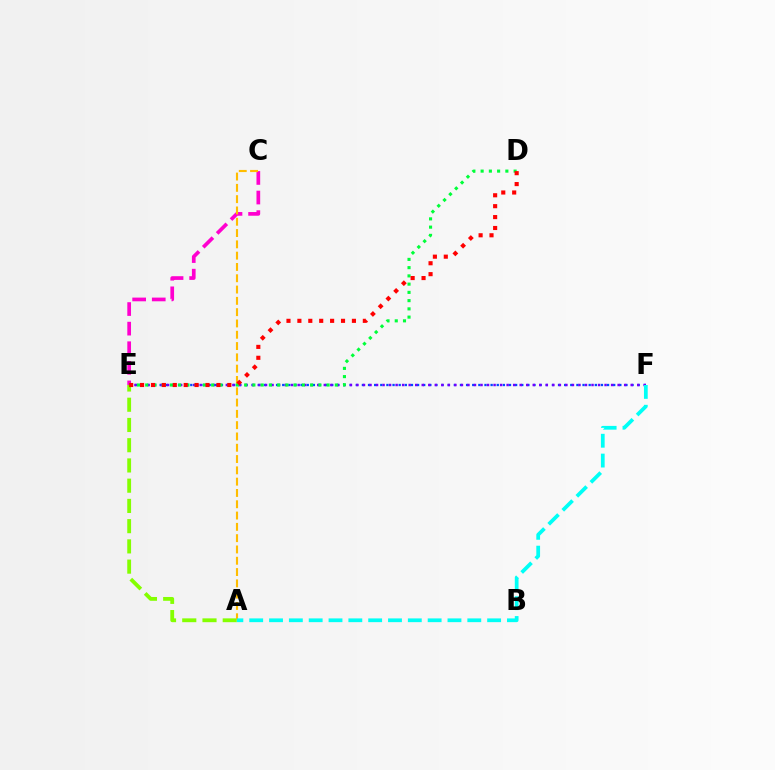{('A', 'E'): [{'color': '#84ff00', 'line_style': 'dashed', 'thickness': 2.75}], ('C', 'E'): [{'color': '#ff00cf', 'line_style': 'dashed', 'thickness': 2.66}], ('A', 'C'): [{'color': '#ffbd00', 'line_style': 'dashed', 'thickness': 1.54}], ('E', 'F'): [{'color': '#004bff', 'line_style': 'dotted', 'thickness': 1.67}, {'color': '#7200ff', 'line_style': 'dotted', 'thickness': 1.77}], ('A', 'F'): [{'color': '#00fff6', 'line_style': 'dashed', 'thickness': 2.69}], ('D', 'E'): [{'color': '#00ff39', 'line_style': 'dotted', 'thickness': 2.24}, {'color': '#ff0000', 'line_style': 'dotted', 'thickness': 2.96}]}